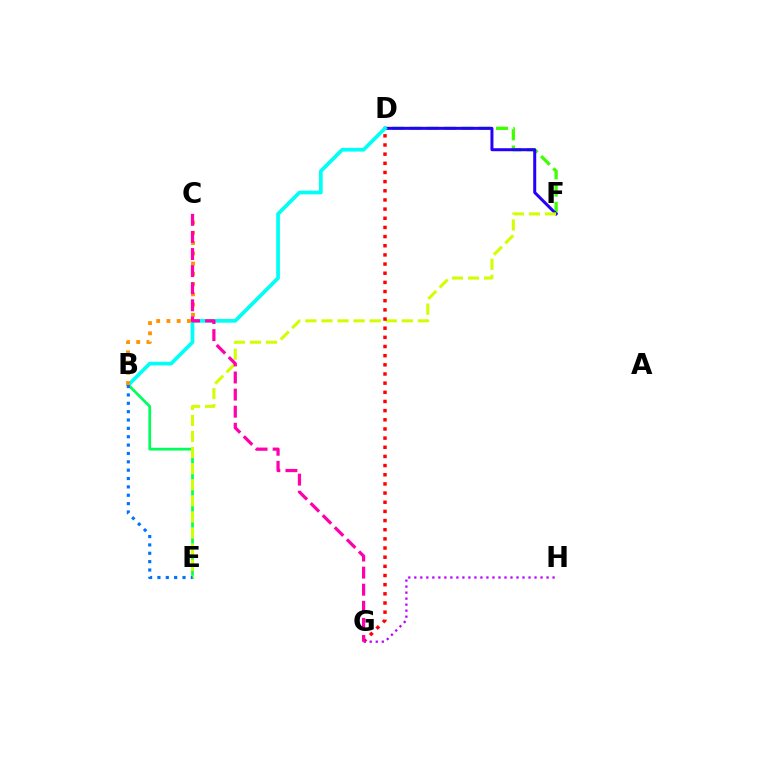{('B', 'E'): [{'color': '#00ff5c', 'line_style': 'solid', 'thickness': 1.97}, {'color': '#0074ff', 'line_style': 'dotted', 'thickness': 2.27}], ('D', 'F'): [{'color': '#3dff00', 'line_style': 'dashed', 'thickness': 2.35}, {'color': '#2500ff', 'line_style': 'solid', 'thickness': 2.16}], ('E', 'F'): [{'color': '#d1ff00', 'line_style': 'dashed', 'thickness': 2.18}], ('B', 'D'): [{'color': '#00fff6', 'line_style': 'solid', 'thickness': 2.67}], ('B', 'C'): [{'color': '#ff9400', 'line_style': 'dotted', 'thickness': 2.78}], ('D', 'G'): [{'color': '#ff0000', 'line_style': 'dotted', 'thickness': 2.49}], ('G', 'H'): [{'color': '#b900ff', 'line_style': 'dotted', 'thickness': 1.63}], ('C', 'G'): [{'color': '#ff00ac', 'line_style': 'dashed', 'thickness': 2.32}]}